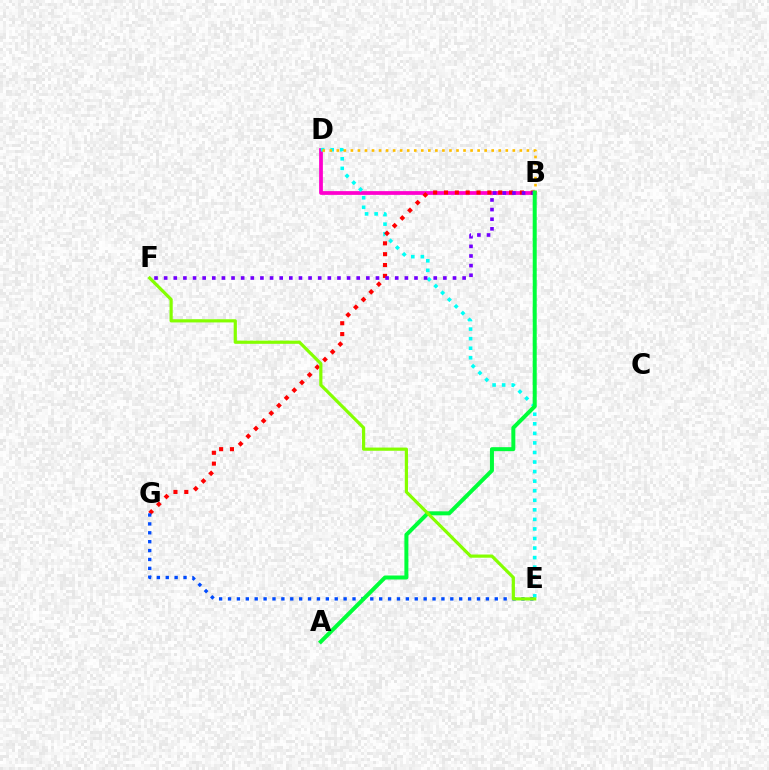{('B', 'D'): [{'color': '#ff00cf', 'line_style': 'solid', 'thickness': 2.7}, {'color': '#ffbd00', 'line_style': 'dotted', 'thickness': 1.91}], ('D', 'E'): [{'color': '#00fff6', 'line_style': 'dotted', 'thickness': 2.6}], ('B', 'G'): [{'color': '#ff0000', 'line_style': 'dotted', 'thickness': 2.95}], ('B', 'F'): [{'color': '#7200ff', 'line_style': 'dotted', 'thickness': 2.62}], ('E', 'G'): [{'color': '#004bff', 'line_style': 'dotted', 'thickness': 2.42}], ('A', 'B'): [{'color': '#00ff39', 'line_style': 'solid', 'thickness': 2.87}], ('E', 'F'): [{'color': '#84ff00', 'line_style': 'solid', 'thickness': 2.3}]}